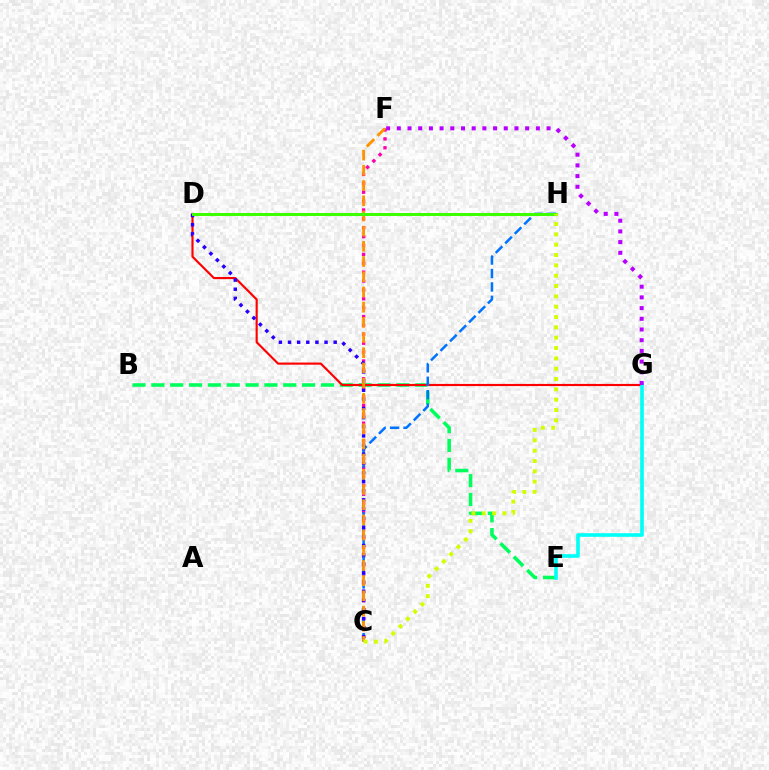{('B', 'E'): [{'color': '#00ff5c', 'line_style': 'dashed', 'thickness': 2.56}], ('D', 'G'): [{'color': '#ff0000', 'line_style': 'solid', 'thickness': 1.55}], ('C', 'F'): [{'color': '#ff00ac', 'line_style': 'dotted', 'thickness': 2.41}, {'color': '#ff9400', 'line_style': 'dashed', 'thickness': 2.06}], ('C', 'H'): [{'color': '#0074ff', 'line_style': 'dashed', 'thickness': 1.82}, {'color': '#d1ff00', 'line_style': 'dotted', 'thickness': 2.81}], ('E', 'G'): [{'color': '#00fff6', 'line_style': 'solid', 'thickness': 2.61}], ('C', 'D'): [{'color': '#2500ff', 'line_style': 'dotted', 'thickness': 2.48}], ('D', 'H'): [{'color': '#3dff00', 'line_style': 'solid', 'thickness': 2.17}], ('F', 'G'): [{'color': '#b900ff', 'line_style': 'dotted', 'thickness': 2.91}]}